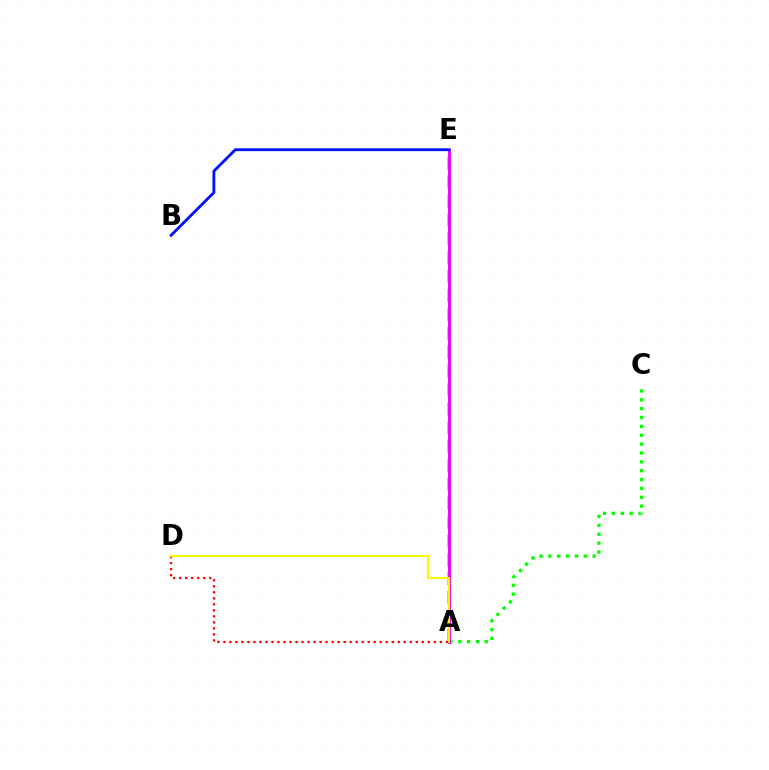{('A', 'E'): [{'color': '#00fff6', 'line_style': 'dashed', 'thickness': 2.57}, {'color': '#ee00ff', 'line_style': 'solid', 'thickness': 2.1}], ('A', 'C'): [{'color': '#08ff00', 'line_style': 'dotted', 'thickness': 2.41}], ('A', 'D'): [{'color': '#ff0000', 'line_style': 'dotted', 'thickness': 1.63}, {'color': '#fcf500', 'line_style': 'solid', 'thickness': 1.52}], ('B', 'E'): [{'color': '#0010ff', 'line_style': 'solid', 'thickness': 2.04}]}